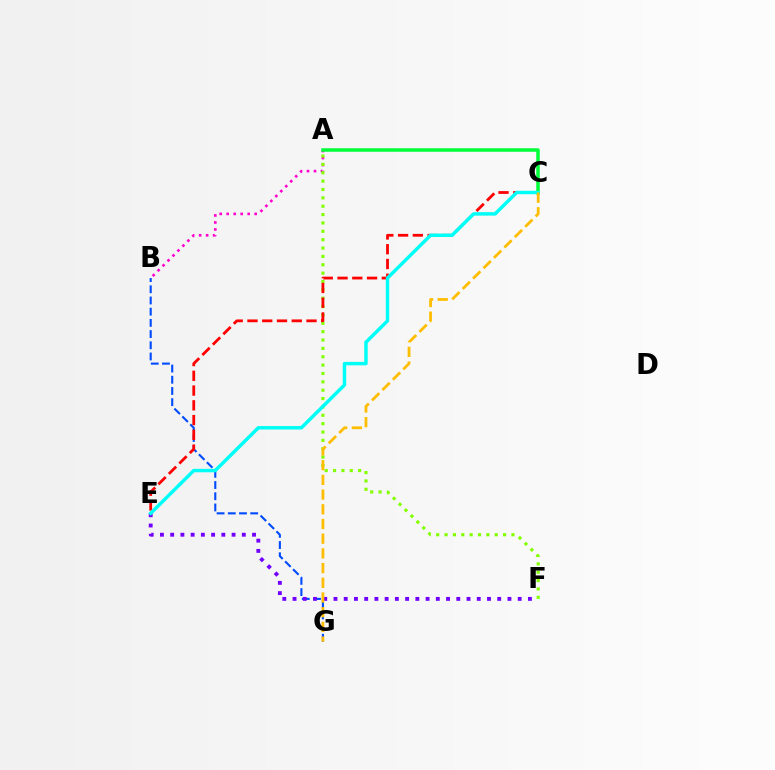{('B', 'G'): [{'color': '#004bff', 'line_style': 'dashed', 'thickness': 1.52}], ('A', 'B'): [{'color': '#ff00cf', 'line_style': 'dotted', 'thickness': 1.9}], ('A', 'F'): [{'color': '#84ff00', 'line_style': 'dotted', 'thickness': 2.27}], ('A', 'C'): [{'color': '#00ff39', 'line_style': 'solid', 'thickness': 2.53}], ('E', 'F'): [{'color': '#7200ff', 'line_style': 'dotted', 'thickness': 2.78}], ('C', 'E'): [{'color': '#ff0000', 'line_style': 'dashed', 'thickness': 2.01}, {'color': '#00fff6', 'line_style': 'solid', 'thickness': 2.48}], ('C', 'G'): [{'color': '#ffbd00', 'line_style': 'dashed', 'thickness': 2.0}]}